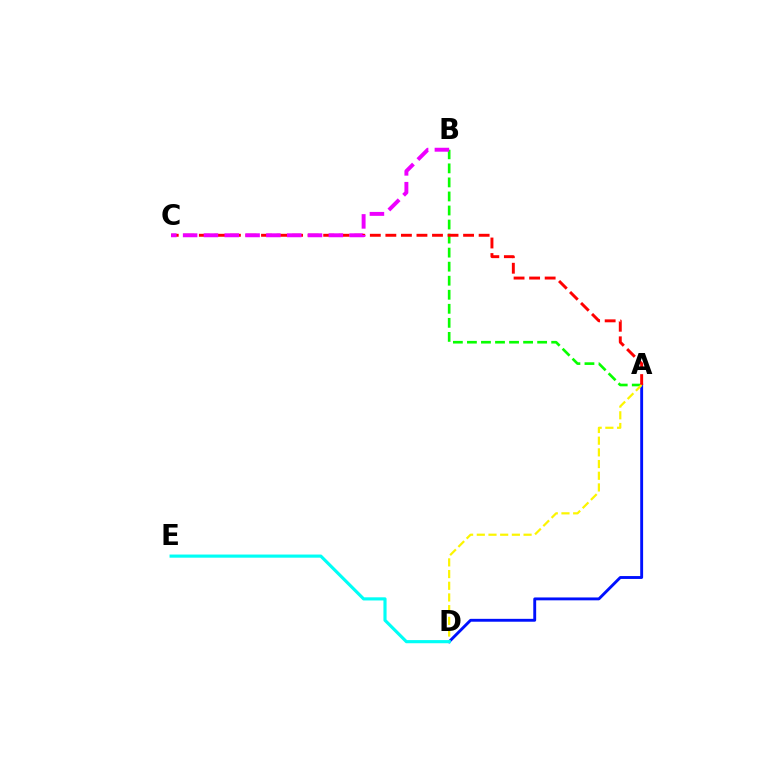{('A', 'B'): [{'color': '#08ff00', 'line_style': 'dashed', 'thickness': 1.91}], ('A', 'D'): [{'color': '#0010ff', 'line_style': 'solid', 'thickness': 2.07}, {'color': '#fcf500', 'line_style': 'dashed', 'thickness': 1.59}], ('A', 'C'): [{'color': '#ff0000', 'line_style': 'dashed', 'thickness': 2.11}], ('D', 'E'): [{'color': '#00fff6', 'line_style': 'solid', 'thickness': 2.27}], ('B', 'C'): [{'color': '#ee00ff', 'line_style': 'dashed', 'thickness': 2.83}]}